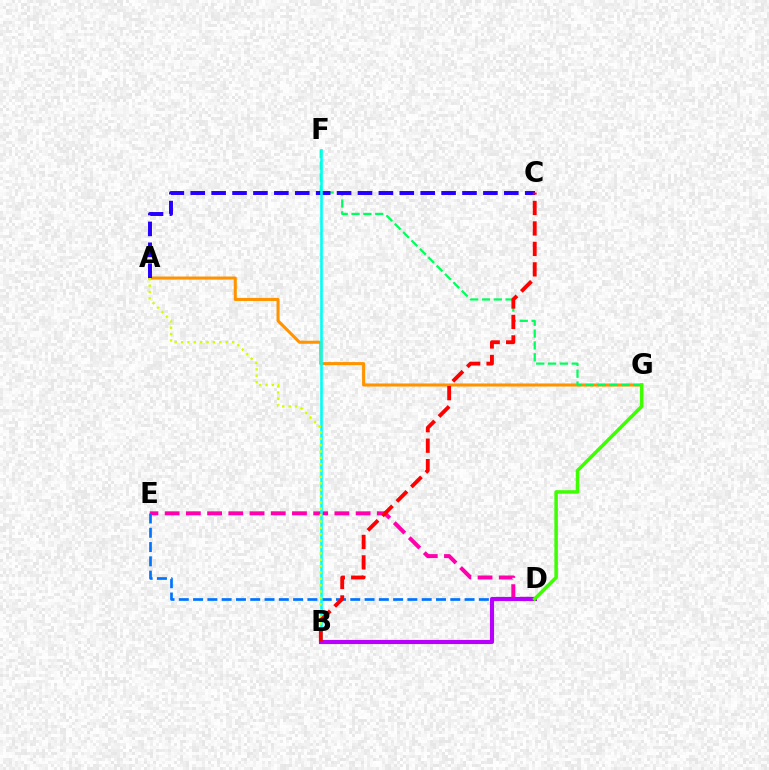{('D', 'E'): [{'color': '#ff00ac', 'line_style': 'dashed', 'thickness': 2.88}, {'color': '#0074ff', 'line_style': 'dashed', 'thickness': 1.94}], ('A', 'G'): [{'color': '#ff9400', 'line_style': 'solid', 'thickness': 2.21}], ('F', 'G'): [{'color': '#00ff5c', 'line_style': 'dashed', 'thickness': 1.61}], ('A', 'C'): [{'color': '#2500ff', 'line_style': 'dashed', 'thickness': 2.84}], ('B', 'F'): [{'color': '#00fff6', 'line_style': 'solid', 'thickness': 1.88}], ('A', 'B'): [{'color': '#d1ff00', 'line_style': 'dotted', 'thickness': 1.73}], ('B', 'D'): [{'color': '#b900ff', 'line_style': 'solid', 'thickness': 2.96}], ('D', 'G'): [{'color': '#3dff00', 'line_style': 'solid', 'thickness': 2.52}], ('B', 'C'): [{'color': '#ff0000', 'line_style': 'dashed', 'thickness': 2.78}]}